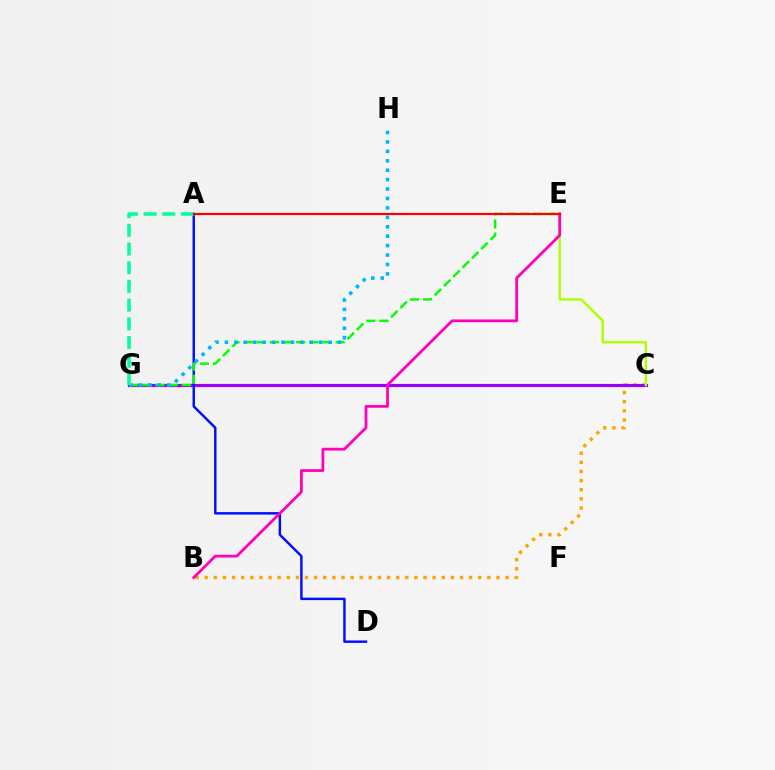{('B', 'C'): [{'color': '#ffa500', 'line_style': 'dotted', 'thickness': 2.48}], ('C', 'G'): [{'color': '#9b00ff', 'line_style': 'solid', 'thickness': 2.27}], ('C', 'E'): [{'color': '#b3ff00', 'line_style': 'solid', 'thickness': 1.75}], ('A', 'D'): [{'color': '#0010ff', 'line_style': 'solid', 'thickness': 1.76}], ('B', 'E'): [{'color': '#ff00bd', 'line_style': 'solid', 'thickness': 1.99}], ('E', 'G'): [{'color': '#08ff00', 'line_style': 'dashed', 'thickness': 1.79}], ('G', 'H'): [{'color': '#00b5ff', 'line_style': 'dotted', 'thickness': 2.56}], ('A', 'G'): [{'color': '#00ff9d', 'line_style': 'dashed', 'thickness': 2.54}], ('A', 'E'): [{'color': '#ff0000', 'line_style': 'solid', 'thickness': 1.58}]}